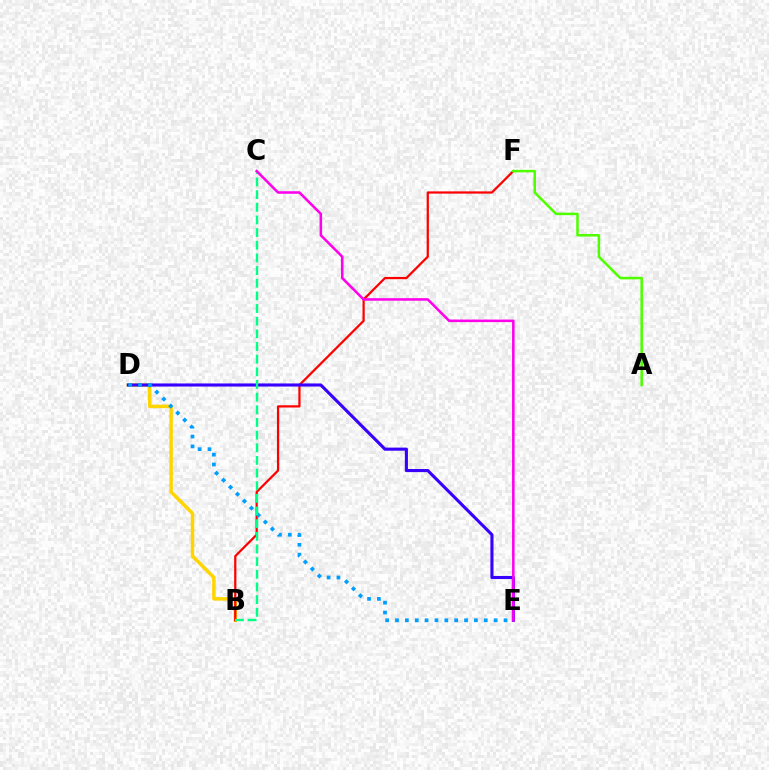{('B', 'D'): [{'color': '#ffd500', 'line_style': 'solid', 'thickness': 2.51}], ('B', 'F'): [{'color': '#ff0000', 'line_style': 'solid', 'thickness': 1.61}], ('D', 'E'): [{'color': '#3700ff', 'line_style': 'solid', 'thickness': 2.23}, {'color': '#009eff', 'line_style': 'dotted', 'thickness': 2.68}], ('A', 'F'): [{'color': '#4fff00', 'line_style': 'solid', 'thickness': 1.82}], ('B', 'C'): [{'color': '#00ff86', 'line_style': 'dashed', 'thickness': 1.72}], ('C', 'E'): [{'color': '#ff00ed', 'line_style': 'solid', 'thickness': 1.84}]}